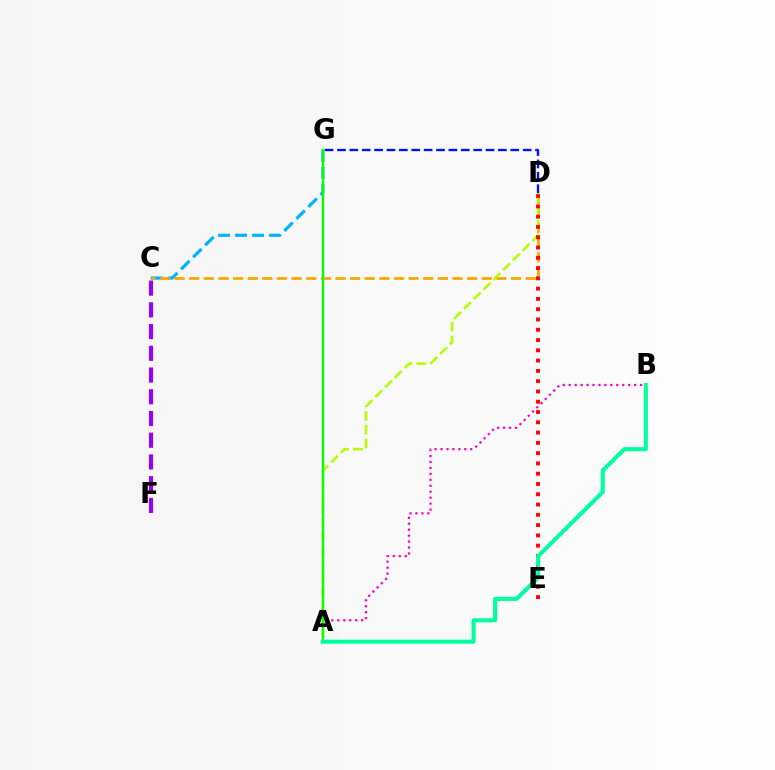{('C', 'G'): [{'color': '#00b5ff', 'line_style': 'dashed', 'thickness': 2.31}], ('C', 'D'): [{'color': '#ffa500', 'line_style': 'dashed', 'thickness': 1.99}], ('A', 'D'): [{'color': '#b3ff00', 'line_style': 'dashed', 'thickness': 1.87}], ('C', 'F'): [{'color': '#9b00ff', 'line_style': 'dashed', 'thickness': 2.95}], ('A', 'B'): [{'color': '#ff00bd', 'line_style': 'dotted', 'thickness': 1.62}, {'color': '#00ff9d', 'line_style': 'solid', 'thickness': 2.91}], ('D', 'G'): [{'color': '#0010ff', 'line_style': 'dashed', 'thickness': 1.68}], ('A', 'G'): [{'color': '#08ff00', 'line_style': 'solid', 'thickness': 1.7}], ('D', 'E'): [{'color': '#ff0000', 'line_style': 'dotted', 'thickness': 2.79}]}